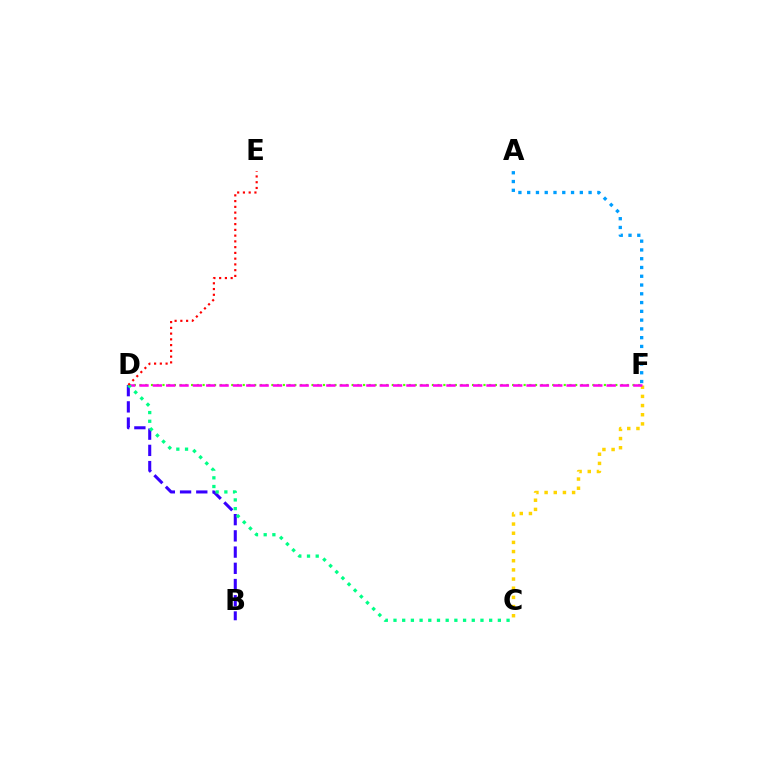{('D', 'F'): [{'color': '#4fff00', 'line_style': 'dotted', 'thickness': 1.56}, {'color': '#ff00ed', 'line_style': 'dashed', 'thickness': 1.81}], ('C', 'F'): [{'color': '#ffd500', 'line_style': 'dotted', 'thickness': 2.49}], ('B', 'D'): [{'color': '#3700ff', 'line_style': 'dashed', 'thickness': 2.2}], ('A', 'F'): [{'color': '#009eff', 'line_style': 'dotted', 'thickness': 2.38}], ('C', 'D'): [{'color': '#00ff86', 'line_style': 'dotted', 'thickness': 2.36}], ('D', 'E'): [{'color': '#ff0000', 'line_style': 'dotted', 'thickness': 1.56}]}